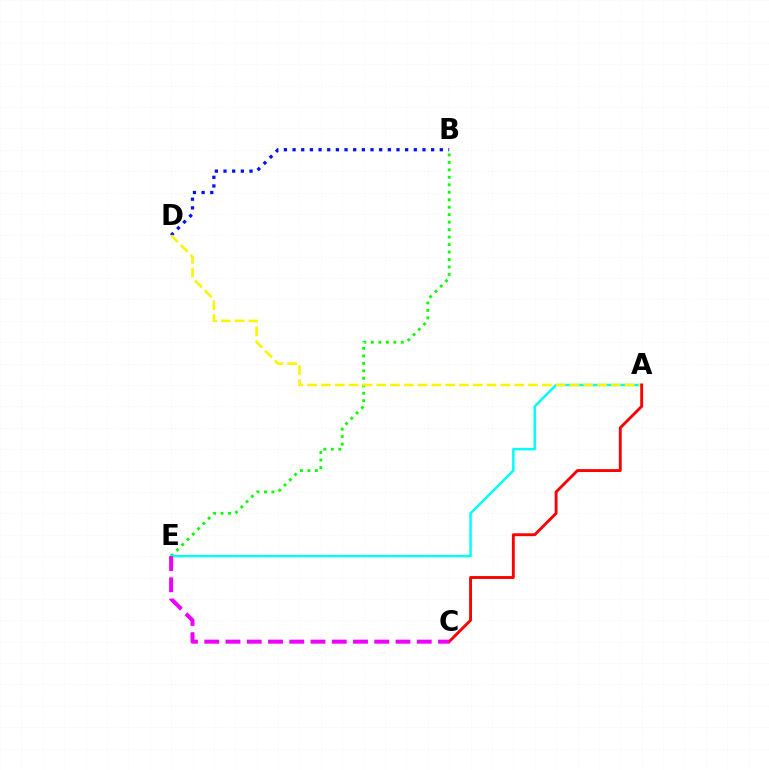{('B', 'E'): [{'color': '#08ff00', 'line_style': 'dotted', 'thickness': 2.03}], ('B', 'D'): [{'color': '#0010ff', 'line_style': 'dotted', 'thickness': 2.35}], ('A', 'E'): [{'color': '#00fff6', 'line_style': 'solid', 'thickness': 1.78}], ('A', 'D'): [{'color': '#fcf500', 'line_style': 'dashed', 'thickness': 1.87}], ('A', 'C'): [{'color': '#ff0000', 'line_style': 'solid', 'thickness': 2.07}], ('C', 'E'): [{'color': '#ee00ff', 'line_style': 'dashed', 'thickness': 2.89}]}